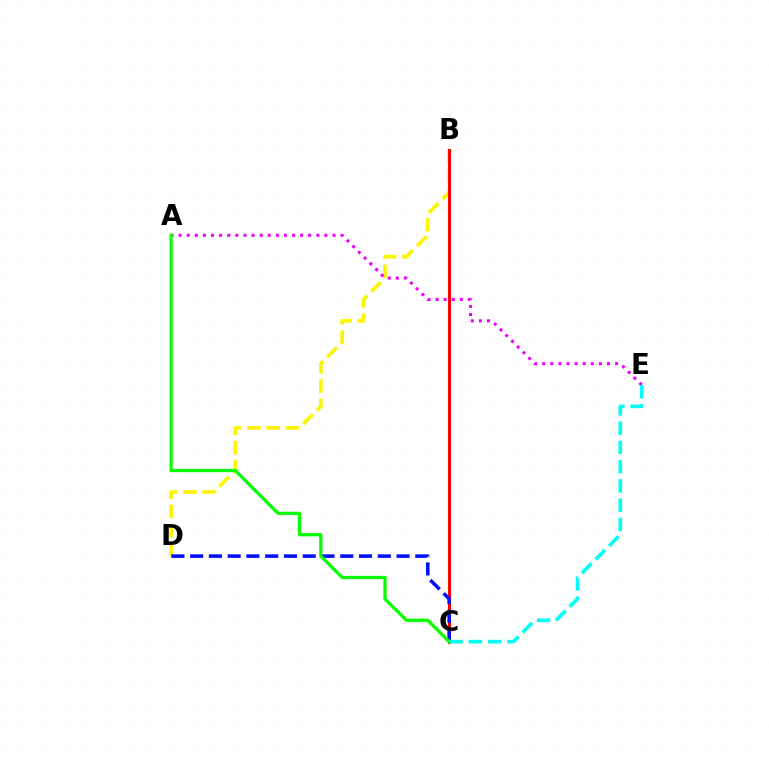{('B', 'D'): [{'color': '#fcf500', 'line_style': 'dashed', 'thickness': 2.61}], ('A', 'E'): [{'color': '#ee00ff', 'line_style': 'dotted', 'thickness': 2.2}], ('B', 'C'): [{'color': '#ff0000', 'line_style': 'solid', 'thickness': 2.24}], ('C', 'D'): [{'color': '#0010ff', 'line_style': 'dashed', 'thickness': 2.55}], ('A', 'C'): [{'color': '#08ff00', 'line_style': 'solid', 'thickness': 2.34}], ('C', 'E'): [{'color': '#00fff6', 'line_style': 'dashed', 'thickness': 2.62}]}